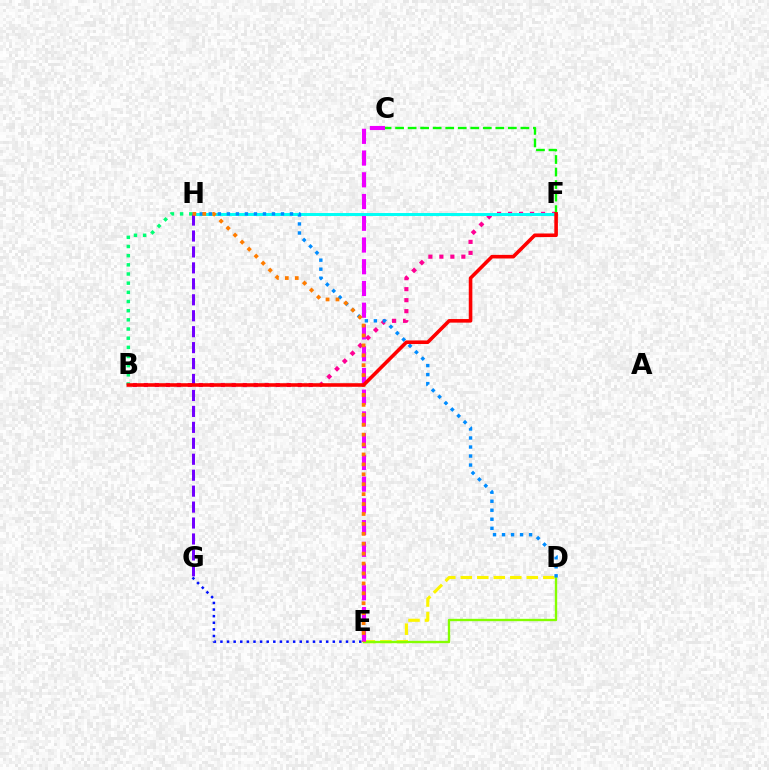{('B', 'F'): [{'color': '#ff0094', 'line_style': 'dotted', 'thickness': 2.99}, {'color': '#ff0000', 'line_style': 'solid', 'thickness': 2.58}], ('D', 'E'): [{'color': '#fcf500', 'line_style': 'dashed', 'thickness': 2.24}, {'color': '#84ff00', 'line_style': 'solid', 'thickness': 1.7}], ('C', 'F'): [{'color': '#08ff00', 'line_style': 'dashed', 'thickness': 1.7}], ('B', 'H'): [{'color': '#00ff74', 'line_style': 'dotted', 'thickness': 2.49}], ('C', 'E'): [{'color': '#ee00ff', 'line_style': 'dashed', 'thickness': 2.95}], ('E', 'G'): [{'color': '#0010ff', 'line_style': 'dotted', 'thickness': 1.8}], ('F', 'H'): [{'color': '#00fff6', 'line_style': 'solid', 'thickness': 2.12}], ('D', 'H'): [{'color': '#008cff', 'line_style': 'dotted', 'thickness': 2.45}], ('G', 'H'): [{'color': '#7200ff', 'line_style': 'dashed', 'thickness': 2.17}], ('E', 'H'): [{'color': '#ff7c00', 'line_style': 'dotted', 'thickness': 2.7}]}